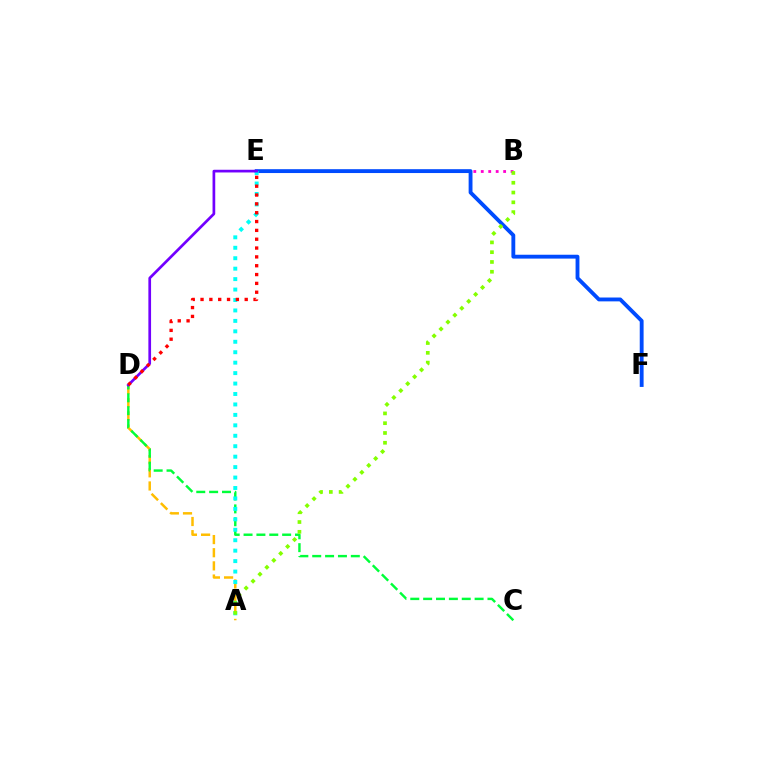{('A', 'D'): [{'color': '#ffbd00', 'line_style': 'dashed', 'thickness': 1.79}], ('B', 'E'): [{'color': '#ff00cf', 'line_style': 'dotted', 'thickness': 2.03}], ('E', 'F'): [{'color': '#004bff', 'line_style': 'solid', 'thickness': 2.77}], ('C', 'D'): [{'color': '#00ff39', 'line_style': 'dashed', 'thickness': 1.75}], ('A', 'E'): [{'color': '#00fff6', 'line_style': 'dotted', 'thickness': 2.84}], ('A', 'B'): [{'color': '#84ff00', 'line_style': 'dotted', 'thickness': 2.66}], ('D', 'E'): [{'color': '#7200ff', 'line_style': 'solid', 'thickness': 1.94}, {'color': '#ff0000', 'line_style': 'dotted', 'thickness': 2.4}]}